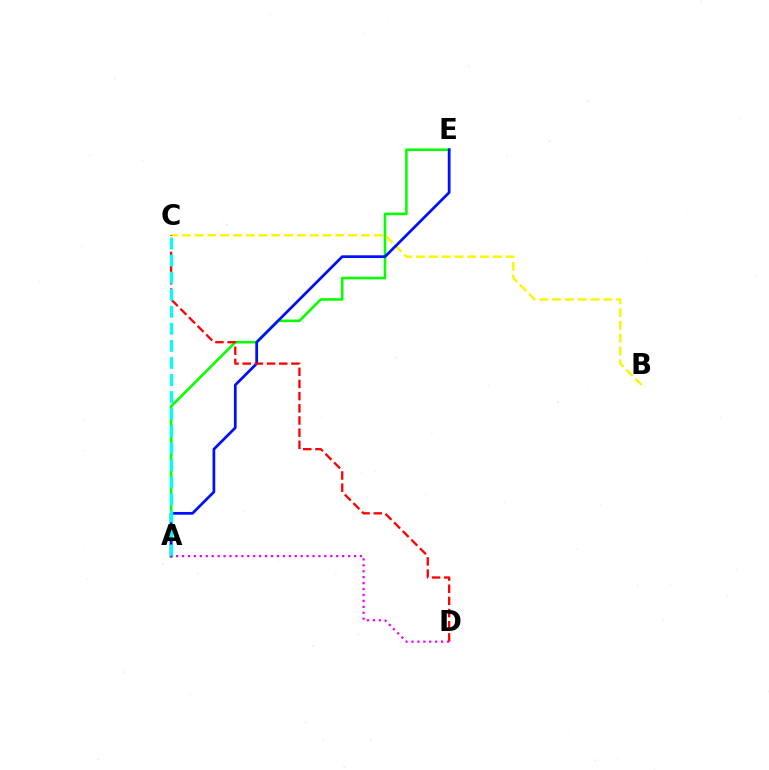{('A', 'E'): [{'color': '#08ff00', 'line_style': 'solid', 'thickness': 1.86}, {'color': '#0010ff', 'line_style': 'solid', 'thickness': 1.97}], ('B', 'C'): [{'color': '#fcf500', 'line_style': 'dashed', 'thickness': 1.74}], ('C', 'D'): [{'color': '#ff0000', 'line_style': 'dashed', 'thickness': 1.65}], ('A', 'C'): [{'color': '#00fff6', 'line_style': 'dashed', 'thickness': 2.32}], ('A', 'D'): [{'color': '#ee00ff', 'line_style': 'dotted', 'thickness': 1.61}]}